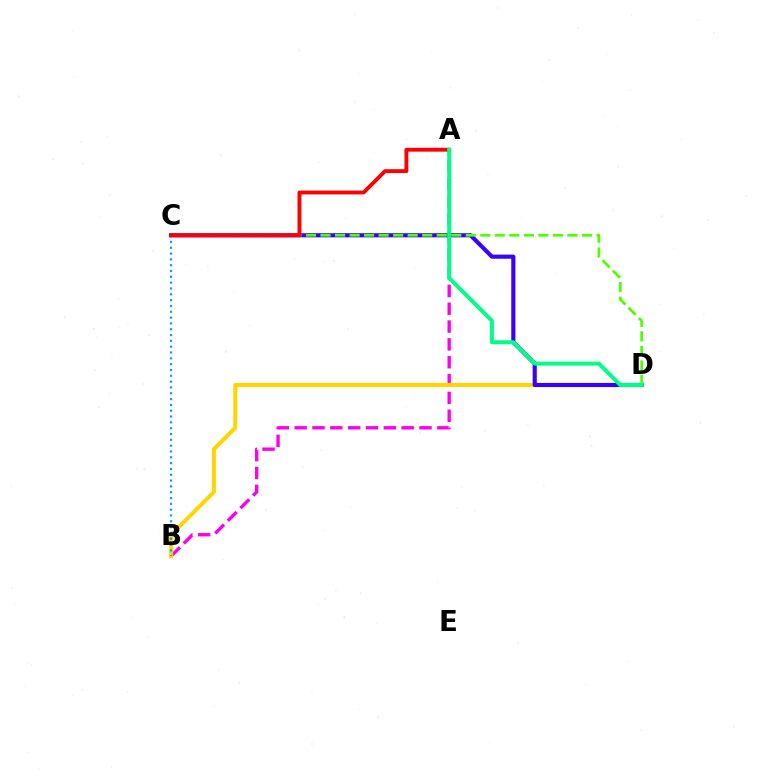{('A', 'B'): [{'color': '#ff00ed', 'line_style': 'dashed', 'thickness': 2.42}], ('B', 'D'): [{'color': '#ffd500', 'line_style': 'solid', 'thickness': 2.89}], ('C', 'D'): [{'color': '#3700ff', 'line_style': 'solid', 'thickness': 2.97}, {'color': '#4fff00', 'line_style': 'dashed', 'thickness': 1.97}], ('B', 'C'): [{'color': '#009eff', 'line_style': 'dotted', 'thickness': 1.58}], ('A', 'C'): [{'color': '#ff0000', 'line_style': 'solid', 'thickness': 2.78}], ('A', 'D'): [{'color': '#00ff86', 'line_style': 'solid', 'thickness': 2.87}]}